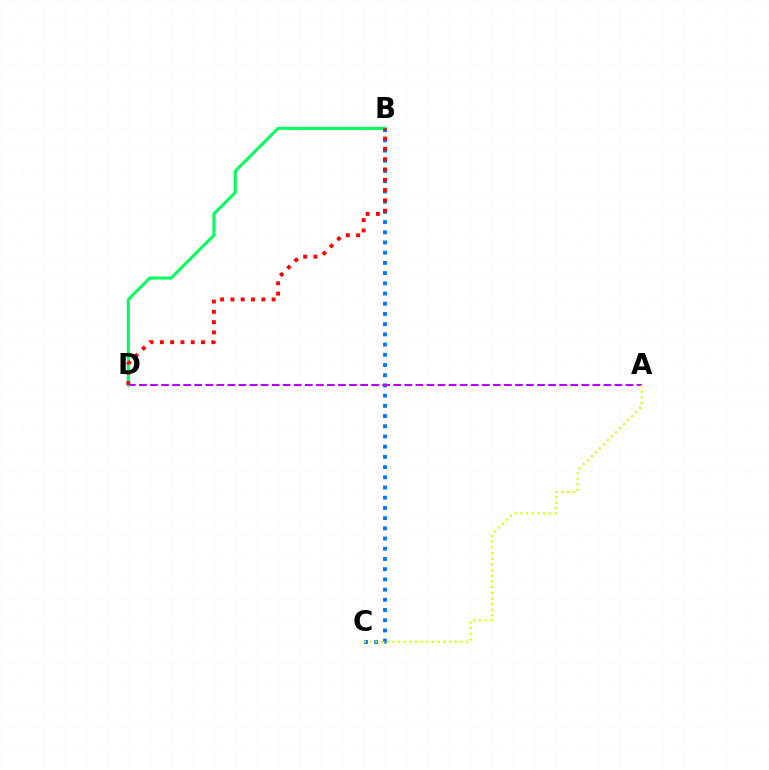{('B', 'C'): [{'color': '#0074ff', 'line_style': 'dotted', 'thickness': 2.77}], ('A', 'D'): [{'color': '#b900ff', 'line_style': 'dashed', 'thickness': 1.5}], ('A', 'C'): [{'color': '#d1ff00', 'line_style': 'dotted', 'thickness': 1.54}], ('B', 'D'): [{'color': '#00ff5c', 'line_style': 'solid', 'thickness': 2.19}, {'color': '#ff0000', 'line_style': 'dotted', 'thickness': 2.8}]}